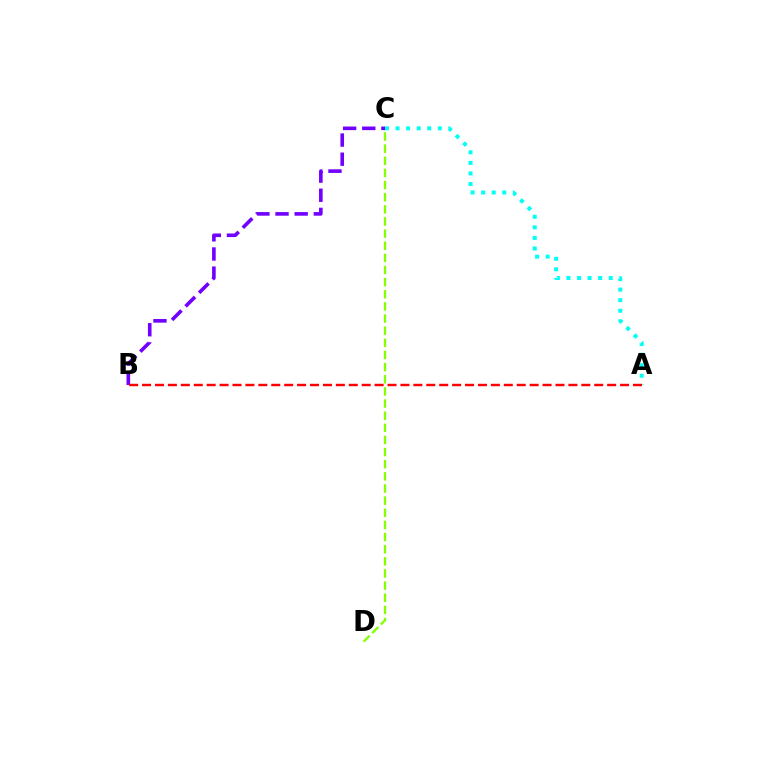{('C', 'D'): [{'color': '#84ff00', 'line_style': 'dashed', 'thickness': 1.65}], ('B', 'C'): [{'color': '#7200ff', 'line_style': 'dashed', 'thickness': 2.6}], ('A', 'C'): [{'color': '#00fff6', 'line_style': 'dotted', 'thickness': 2.87}], ('A', 'B'): [{'color': '#ff0000', 'line_style': 'dashed', 'thickness': 1.76}]}